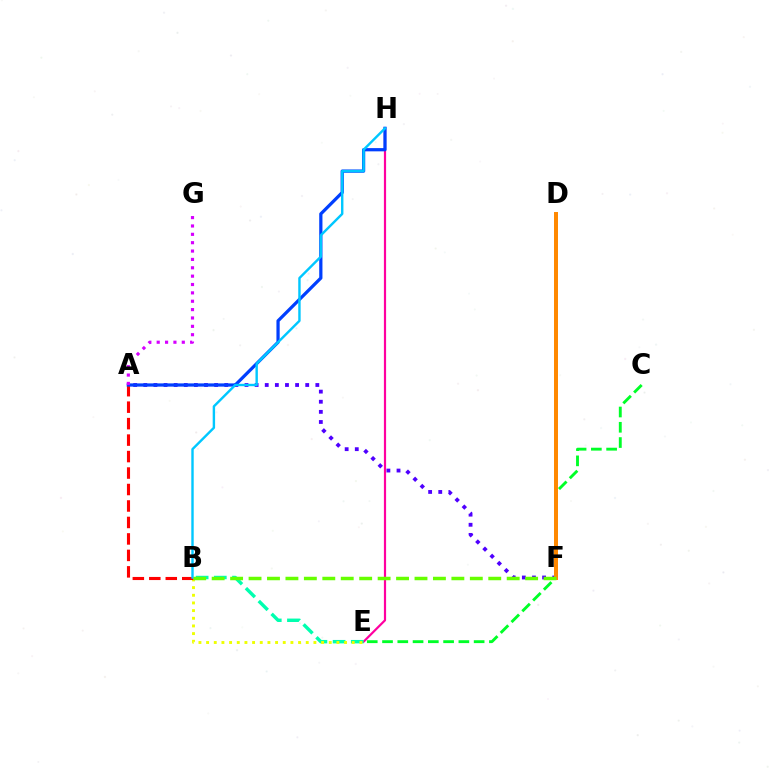{('E', 'H'): [{'color': '#ff00a0', 'line_style': 'solid', 'thickness': 1.58}], ('C', 'E'): [{'color': '#00ff27', 'line_style': 'dashed', 'thickness': 2.07}], ('B', 'E'): [{'color': '#00ffaf', 'line_style': 'dashed', 'thickness': 2.47}, {'color': '#eeff00', 'line_style': 'dotted', 'thickness': 2.08}], ('A', 'B'): [{'color': '#ff0000', 'line_style': 'dashed', 'thickness': 2.24}], ('A', 'F'): [{'color': '#4f00ff', 'line_style': 'dotted', 'thickness': 2.75}], ('A', 'H'): [{'color': '#003fff', 'line_style': 'solid', 'thickness': 2.33}], ('D', 'F'): [{'color': '#ff8800', 'line_style': 'solid', 'thickness': 2.86}], ('B', 'H'): [{'color': '#00c7ff', 'line_style': 'solid', 'thickness': 1.73}], ('A', 'G'): [{'color': '#d600ff', 'line_style': 'dotted', 'thickness': 2.27}], ('B', 'F'): [{'color': '#66ff00', 'line_style': 'dashed', 'thickness': 2.5}]}